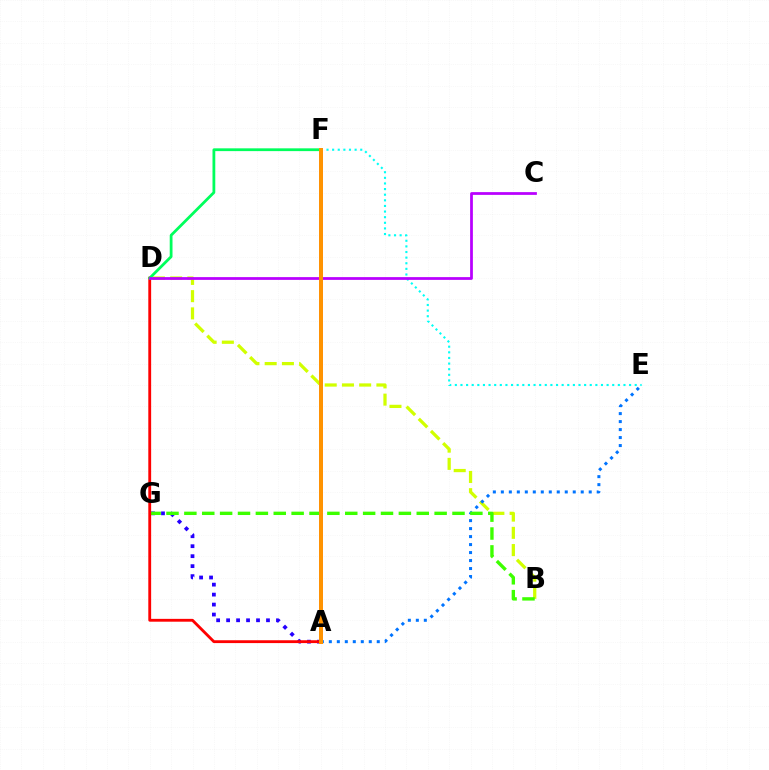{('A', 'G'): [{'color': '#2500ff', 'line_style': 'dotted', 'thickness': 2.71}], ('B', 'D'): [{'color': '#d1ff00', 'line_style': 'dashed', 'thickness': 2.34}], ('A', 'F'): [{'color': '#ff00ac', 'line_style': 'solid', 'thickness': 2.81}, {'color': '#ff9400', 'line_style': 'solid', 'thickness': 2.85}], ('A', 'E'): [{'color': '#0074ff', 'line_style': 'dotted', 'thickness': 2.17}], ('B', 'G'): [{'color': '#3dff00', 'line_style': 'dashed', 'thickness': 2.43}], ('A', 'D'): [{'color': '#ff0000', 'line_style': 'solid', 'thickness': 2.04}], ('D', 'F'): [{'color': '#00ff5c', 'line_style': 'solid', 'thickness': 2.0}], ('E', 'F'): [{'color': '#00fff6', 'line_style': 'dotted', 'thickness': 1.53}], ('C', 'D'): [{'color': '#b900ff', 'line_style': 'solid', 'thickness': 1.98}]}